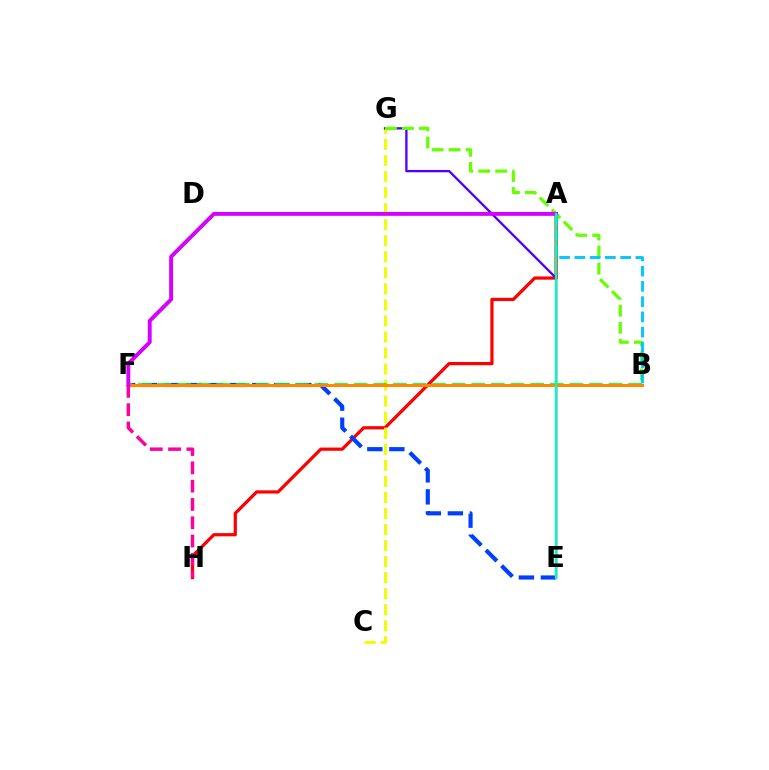{('A', 'H'): [{'color': '#ff0000', 'line_style': 'solid', 'thickness': 2.32}], ('C', 'G'): [{'color': '#eeff00', 'line_style': 'dashed', 'thickness': 2.18}], ('E', 'F'): [{'color': '#003fff', 'line_style': 'dashed', 'thickness': 2.99}], ('E', 'G'): [{'color': '#4f00ff', 'line_style': 'solid', 'thickness': 1.67}], ('B', 'G'): [{'color': '#66ff00', 'line_style': 'dashed', 'thickness': 2.31}], ('F', 'H'): [{'color': '#ff00a0', 'line_style': 'dashed', 'thickness': 2.49}], ('B', 'F'): [{'color': '#00ff27', 'line_style': 'dashed', 'thickness': 2.66}, {'color': '#ff8800', 'line_style': 'solid', 'thickness': 2.16}], ('A', 'F'): [{'color': '#d600ff', 'line_style': 'solid', 'thickness': 2.81}], ('A', 'B'): [{'color': '#00c7ff', 'line_style': 'dashed', 'thickness': 2.07}], ('A', 'E'): [{'color': '#00ffaf', 'line_style': 'solid', 'thickness': 1.67}]}